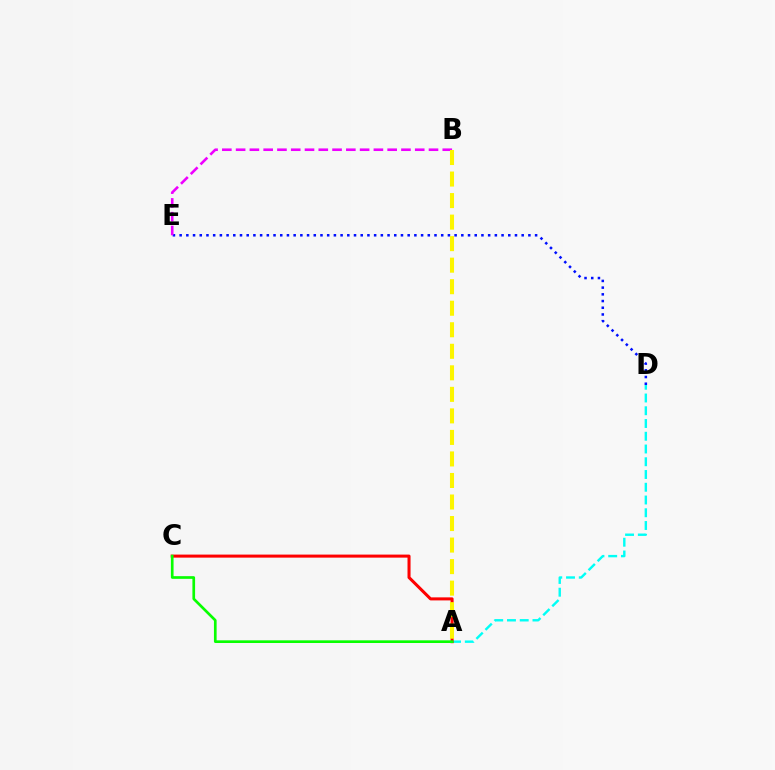{('A', 'D'): [{'color': '#00fff6', 'line_style': 'dashed', 'thickness': 1.73}], ('D', 'E'): [{'color': '#0010ff', 'line_style': 'dotted', 'thickness': 1.82}], ('A', 'C'): [{'color': '#ff0000', 'line_style': 'solid', 'thickness': 2.19}, {'color': '#08ff00', 'line_style': 'solid', 'thickness': 1.93}], ('B', 'E'): [{'color': '#ee00ff', 'line_style': 'dashed', 'thickness': 1.87}], ('A', 'B'): [{'color': '#fcf500', 'line_style': 'dashed', 'thickness': 2.92}]}